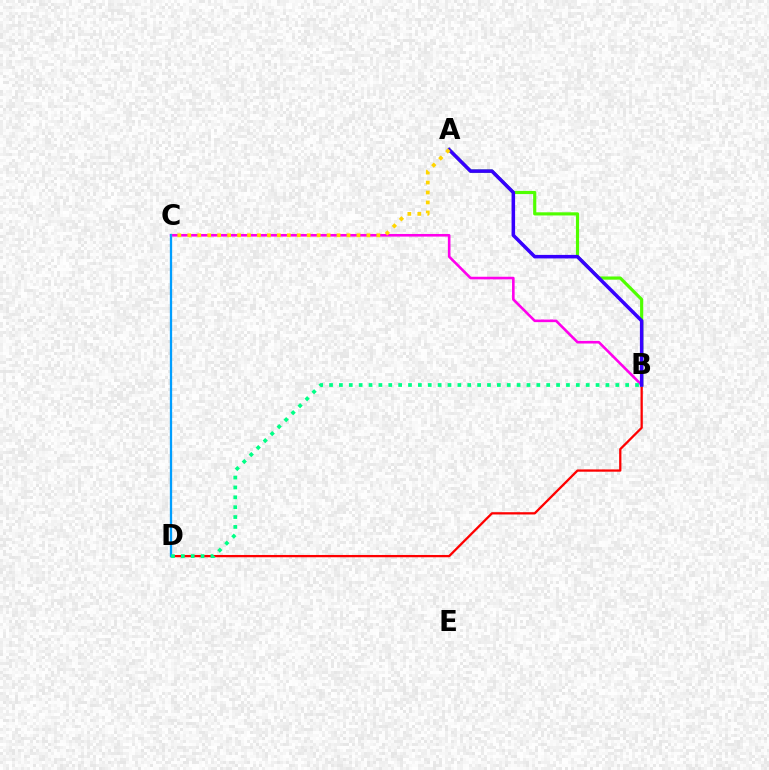{('B', 'D'): [{'color': '#ff0000', 'line_style': 'solid', 'thickness': 1.64}, {'color': '#00ff86', 'line_style': 'dotted', 'thickness': 2.68}], ('B', 'C'): [{'color': '#ff00ed', 'line_style': 'solid', 'thickness': 1.88}], ('A', 'B'): [{'color': '#4fff00', 'line_style': 'solid', 'thickness': 2.27}, {'color': '#3700ff', 'line_style': 'solid', 'thickness': 2.54}], ('C', 'D'): [{'color': '#009eff', 'line_style': 'solid', 'thickness': 1.64}], ('A', 'C'): [{'color': '#ffd500', 'line_style': 'dotted', 'thickness': 2.7}]}